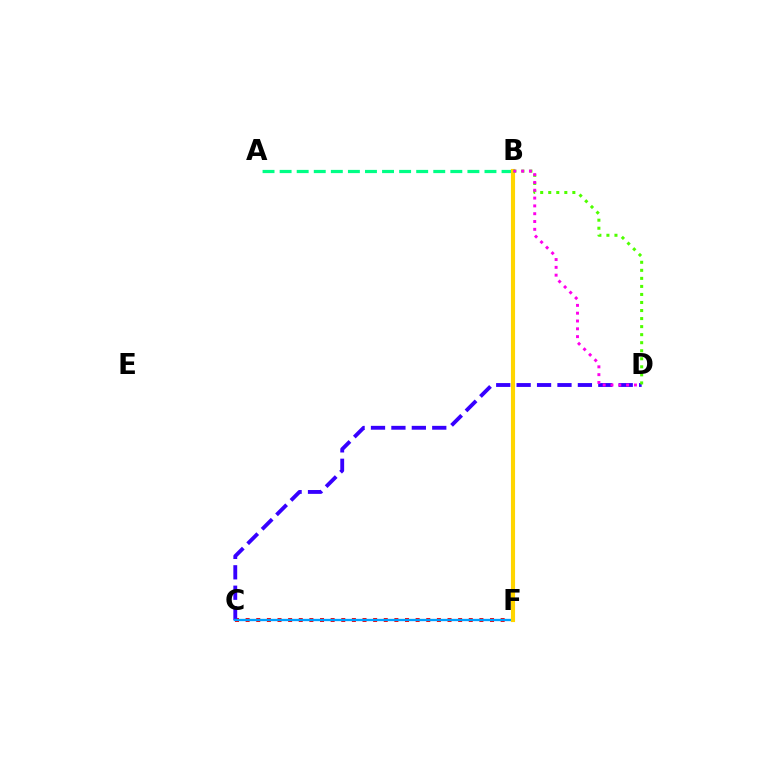{('C', 'F'): [{'color': '#ff0000', 'line_style': 'dotted', 'thickness': 2.89}, {'color': '#009eff', 'line_style': 'solid', 'thickness': 1.68}], ('C', 'D'): [{'color': '#3700ff', 'line_style': 'dashed', 'thickness': 2.77}], ('A', 'B'): [{'color': '#00ff86', 'line_style': 'dashed', 'thickness': 2.32}], ('B', 'F'): [{'color': '#ffd500', 'line_style': 'solid', 'thickness': 2.97}], ('B', 'D'): [{'color': '#4fff00', 'line_style': 'dotted', 'thickness': 2.18}, {'color': '#ff00ed', 'line_style': 'dotted', 'thickness': 2.12}]}